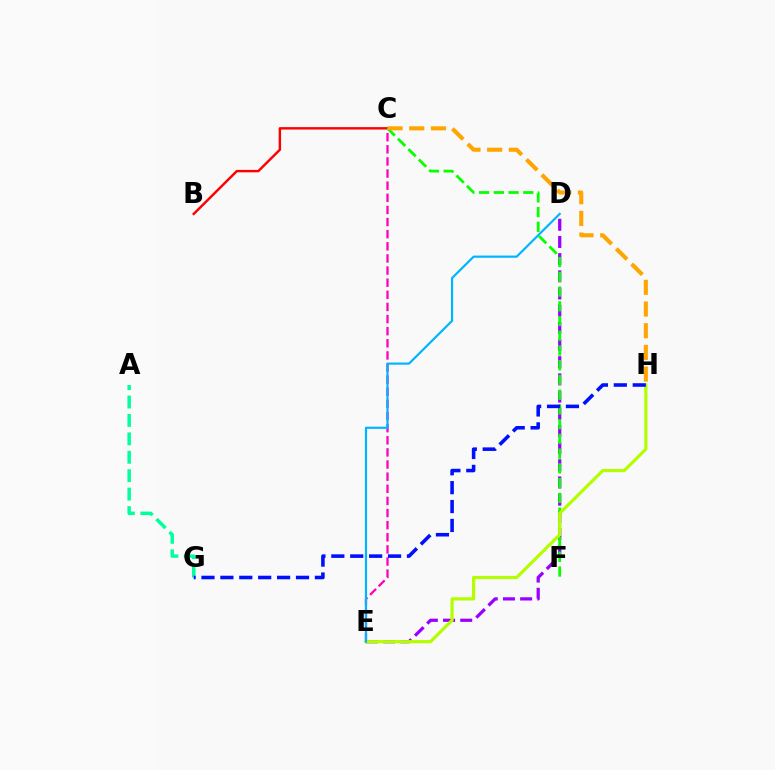{('D', 'E'): [{'color': '#9b00ff', 'line_style': 'dashed', 'thickness': 2.33}, {'color': '#00b5ff', 'line_style': 'solid', 'thickness': 1.57}], ('B', 'C'): [{'color': '#ff0000', 'line_style': 'solid', 'thickness': 1.75}], ('A', 'G'): [{'color': '#00ff9d', 'line_style': 'dashed', 'thickness': 2.5}], ('C', 'E'): [{'color': '#ff00bd', 'line_style': 'dashed', 'thickness': 1.65}], ('C', 'F'): [{'color': '#08ff00', 'line_style': 'dashed', 'thickness': 2.0}], ('E', 'H'): [{'color': '#b3ff00', 'line_style': 'solid', 'thickness': 2.3}], ('G', 'H'): [{'color': '#0010ff', 'line_style': 'dashed', 'thickness': 2.57}], ('C', 'H'): [{'color': '#ffa500', 'line_style': 'dashed', 'thickness': 2.95}]}